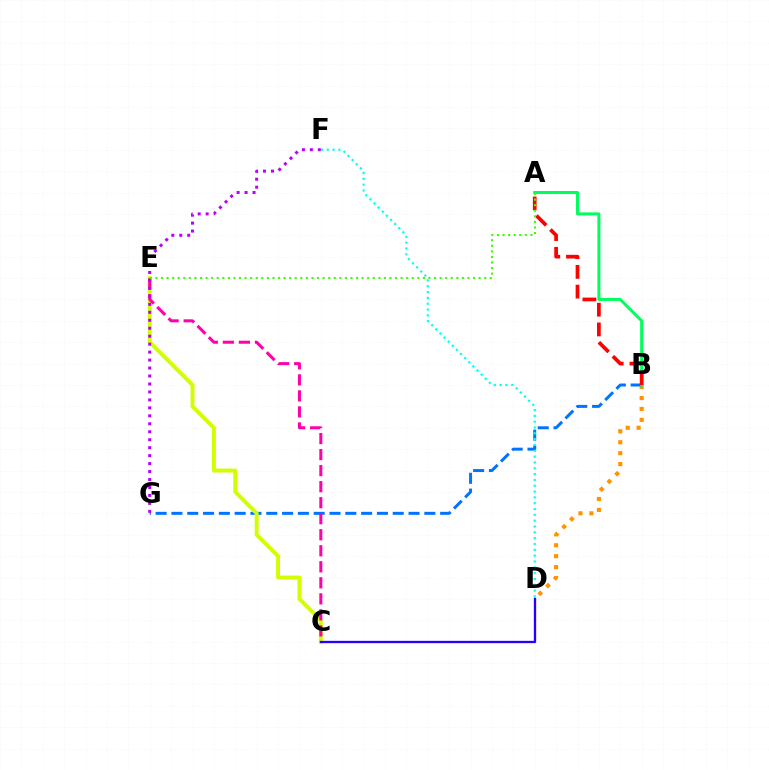{('B', 'D'): [{'color': '#ff9400', 'line_style': 'dotted', 'thickness': 2.97}], ('B', 'G'): [{'color': '#0074ff', 'line_style': 'dashed', 'thickness': 2.15}], ('C', 'E'): [{'color': '#d1ff00', 'line_style': 'solid', 'thickness': 2.82}, {'color': '#ff00ac', 'line_style': 'dashed', 'thickness': 2.18}], ('A', 'B'): [{'color': '#00ff5c', 'line_style': 'solid', 'thickness': 2.16}, {'color': '#ff0000', 'line_style': 'dashed', 'thickness': 2.68}], ('D', 'F'): [{'color': '#00fff6', 'line_style': 'dotted', 'thickness': 1.58}], ('C', 'D'): [{'color': '#2500ff', 'line_style': 'solid', 'thickness': 1.67}], ('F', 'G'): [{'color': '#b900ff', 'line_style': 'dotted', 'thickness': 2.16}], ('A', 'E'): [{'color': '#3dff00', 'line_style': 'dotted', 'thickness': 1.51}]}